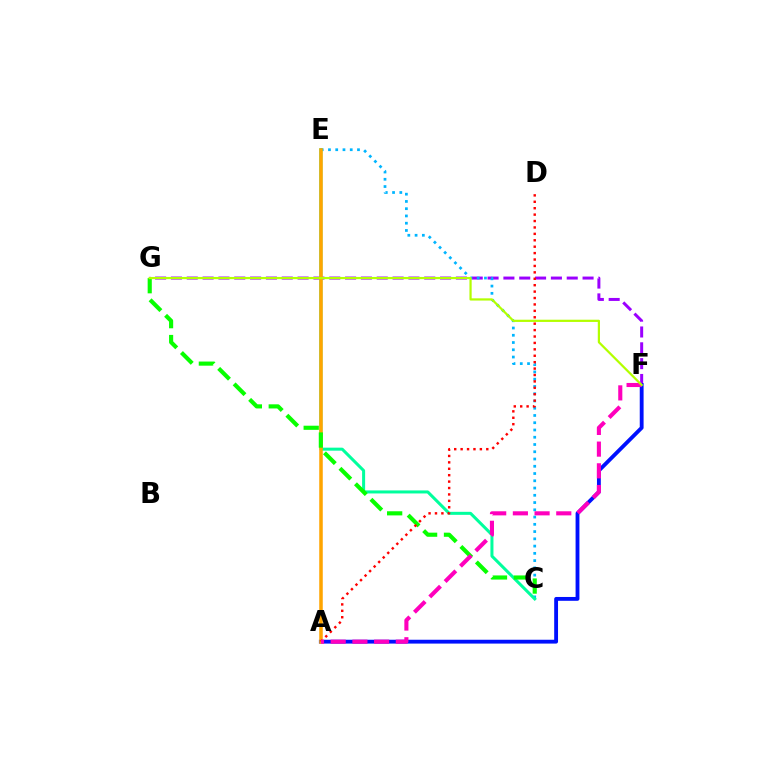{('F', 'G'): [{'color': '#9b00ff', 'line_style': 'dashed', 'thickness': 2.15}, {'color': '#b3ff00', 'line_style': 'solid', 'thickness': 1.6}], ('A', 'F'): [{'color': '#0010ff', 'line_style': 'solid', 'thickness': 2.76}, {'color': '#ff00bd', 'line_style': 'dashed', 'thickness': 2.95}], ('C', 'E'): [{'color': '#00b5ff', 'line_style': 'dotted', 'thickness': 1.97}, {'color': '#00ff9d', 'line_style': 'solid', 'thickness': 2.17}], ('A', 'E'): [{'color': '#ffa500', 'line_style': 'solid', 'thickness': 2.54}], ('C', 'G'): [{'color': '#08ff00', 'line_style': 'dashed', 'thickness': 2.98}], ('A', 'D'): [{'color': '#ff0000', 'line_style': 'dotted', 'thickness': 1.74}]}